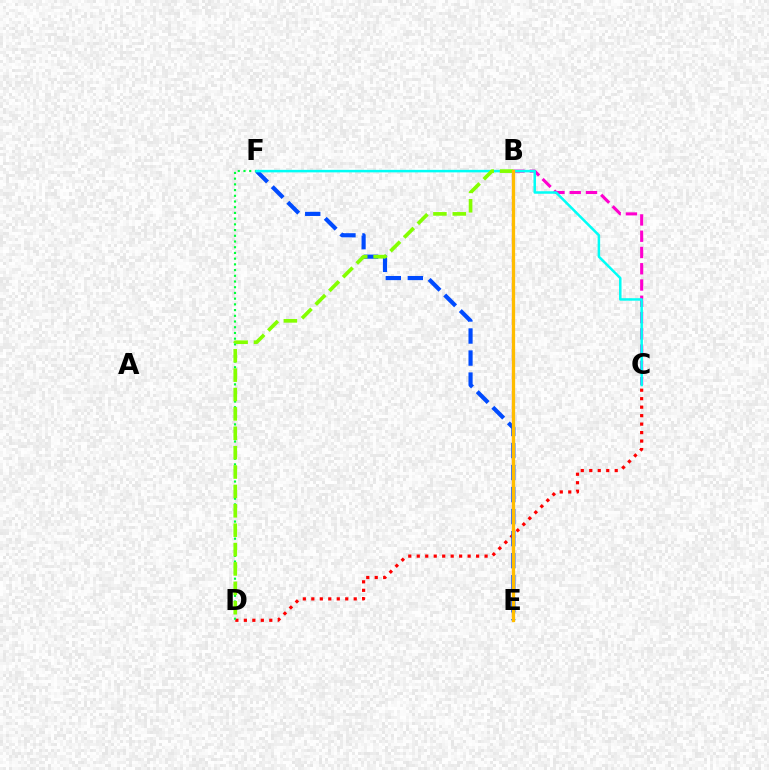{('C', 'D'): [{'color': '#ff0000', 'line_style': 'dotted', 'thickness': 2.3}], ('B', 'C'): [{'color': '#ff00cf', 'line_style': 'dashed', 'thickness': 2.21}], ('B', 'E'): [{'color': '#7200ff', 'line_style': 'solid', 'thickness': 1.53}, {'color': '#ffbd00', 'line_style': 'solid', 'thickness': 2.36}], ('E', 'F'): [{'color': '#004bff', 'line_style': 'dashed', 'thickness': 2.99}], ('D', 'F'): [{'color': '#00ff39', 'line_style': 'dotted', 'thickness': 1.55}], ('C', 'F'): [{'color': '#00fff6', 'line_style': 'solid', 'thickness': 1.8}], ('B', 'D'): [{'color': '#84ff00', 'line_style': 'dashed', 'thickness': 2.63}]}